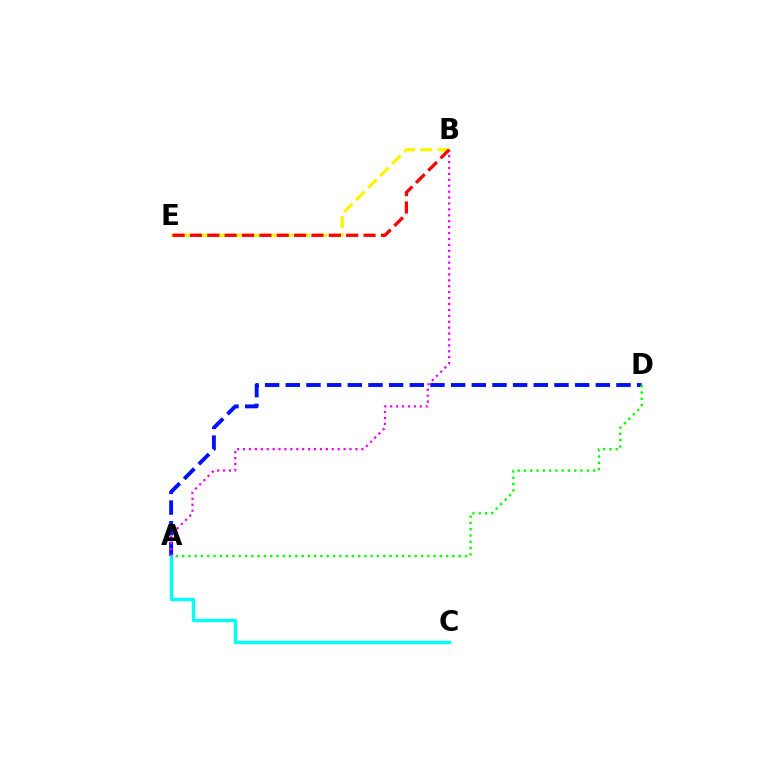{('A', 'D'): [{'color': '#0010ff', 'line_style': 'dashed', 'thickness': 2.81}, {'color': '#08ff00', 'line_style': 'dotted', 'thickness': 1.71}], ('A', 'C'): [{'color': '#00fff6', 'line_style': 'solid', 'thickness': 2.44}], ('A', 'B'): [{'color': '#ee00ff', 'line_style': 'dotted', 'thickness': 1.61}], ('B', 'E'): [{'color': '#fcf500', 'line_style': 'dashed', 'thickness': 2.31}, {'color': '#ff0000', 'line_style': 'dashed', 'thickness': 2.36}]}